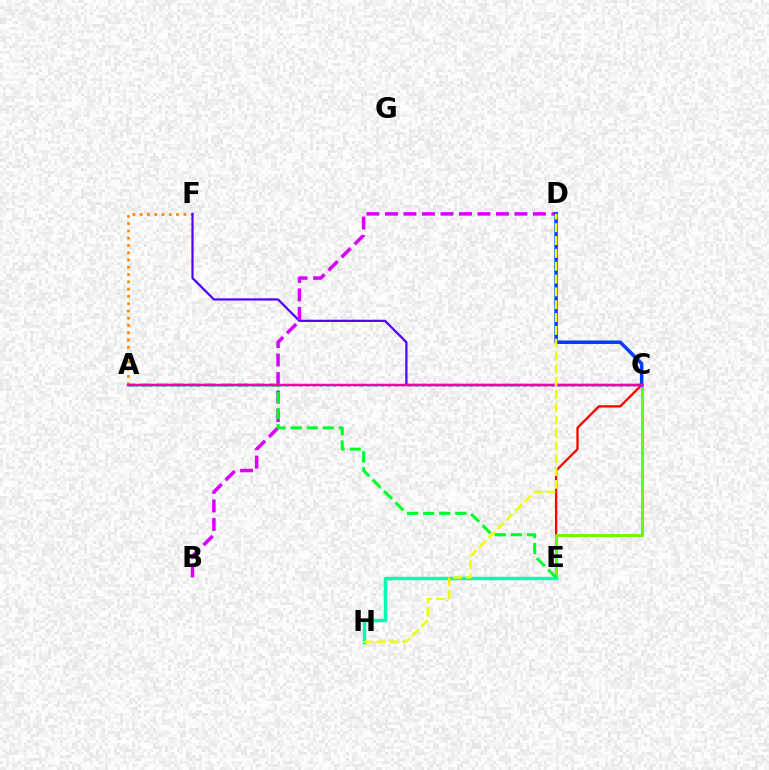{('C', 'E'): [{'color': '#ff0000', 'line_style': 'solid', 'thickness': 1.65}, {'color': '#66ff00', 'line_style': 'solid', 'thickness': 2.22}], ('A', 'C'): [{'color': '#00c7ff', 'line_style': 'dotted', 'thickness': 1.85}, {'color': '#ff00a0', 'line_style': 'solid', 'thickness': 1.8}], ('A', 'F'): [{'color': '#ff8800', 'line_style': 'dotted', 'thickness': 1.98}], ('C', 'F'): [{'color': '#4f00ff', 'line_style': 'solid', 'thickness': 1.59}], ('E', 'H'): [{'color': '#00ffaf', 'line_style': 'solid', 'thickness': 2.5}], ('B', 'D'): [{'color': '#d600ff', 'line_style': 'dashed', 'thickness': 2.51}], ('A', 'E'): [{'color': '#00ff27', 'line_style': 'dashed', 'thickness': 2.19}], ('C', 'D'): [{'color': '#003fff', 'line_style': 'solid', 'thickness': 2.54}], ('D', 'H'): [{'color': '#eeff00', 'line_style': 'dashed', 'thickness': 1.74}]}